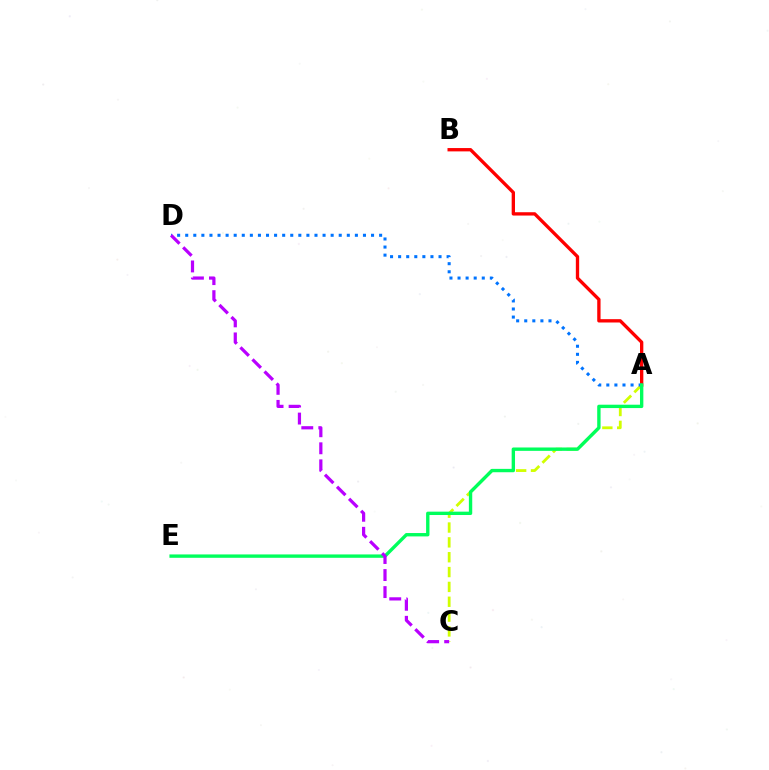{('A', 'C'): [{'color': '#d1ff00', 'line_style': 'dashed', 'thickness': 2.02}], ('A', 'B'): [{'color': '#ff0000', 'line_style': 'solid', 'thickness': 2.4}], ('A', 'D'): [{'color': '#0074ff', 'line_style': 'dotted', 'thickness': 2.2}], ('A', 'E'): [{'color': '#00ff5c', 'line_style': 'solid', 'thickness': 2.42}], ('C', 'D'): [{'color': '#b900ff', 'line_style': 'dashed', 'thickness': 2.31}]}